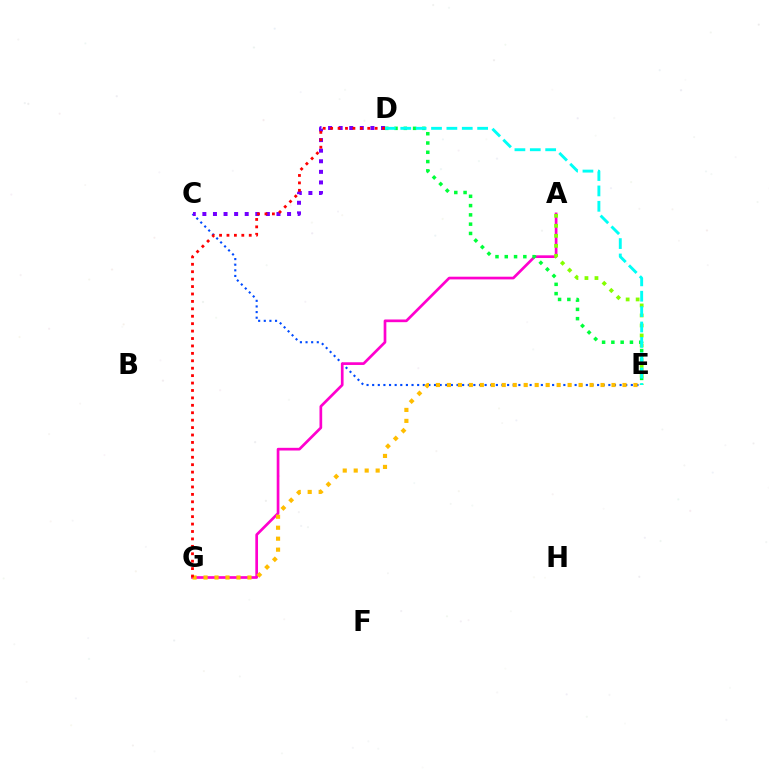{('C', 'E'): [{'color': '#004bff', 'line_style': 'dotted', 'thickness': 1.53}], ('A', 'G'): [{'color': '#ff00cf', 'line_style': 'solid', 'thickness': 1.94}], ('D', 'E'): [{'color': '#00ff39', 'line_style': 'dotted', 'thickness': 2.52}, {'color': '#00fff6', 'line_style': 'dashed', 'thickness': 2.09}], ('C', 'D'): [{'color': '#7200ff', 'line_style': 'dotted', 'thickness': 2.88}], ('A', 'E'): [{'color': '#84ff00', 'line_style': 'dotted', 'thickness': 2.72}], ('E', 'G'): [{'color': '#ffbd00', 'line_style': 'dotted', 'thickness': 2.98}], ('D', 'G'): [{'color': '#ff0000', 'line_style': 'dotted', 'thickness': 2.02}]}